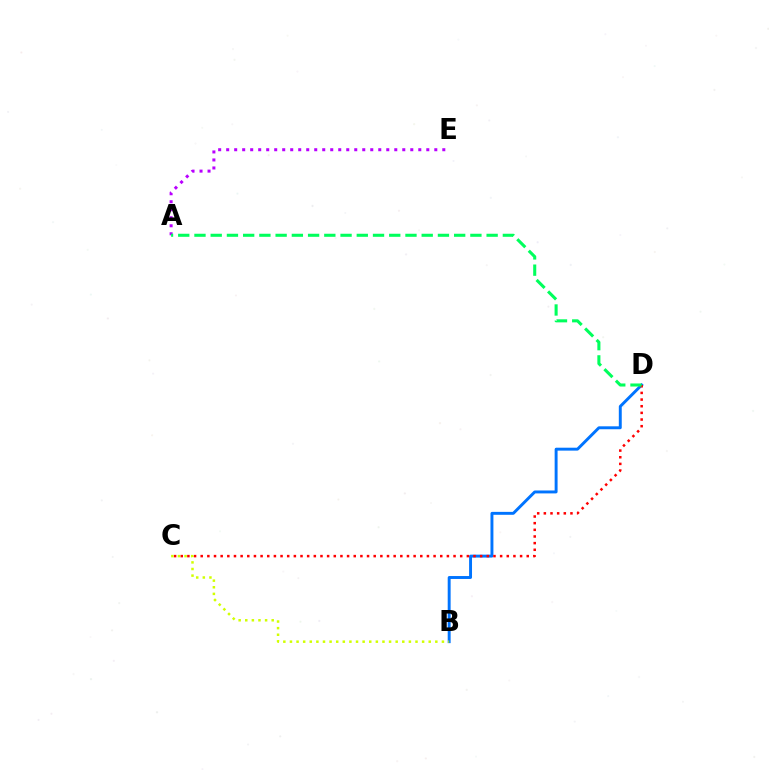{('A', 'E'): [{'color': '#b900ff', 'line_style': 'dotted', 'thickness': 2.17}], ('B', 'D'): [{'color': '#0074ff', 'line_style': 'solid', 'thickness': 2.11}], ('C', 'D'): [{'color': '#ff0000', 'line_style': 'dotted', 'thickness': 1.81}], ('B', 'C'): [{'color': '#d1ff00', 'line_style': 'dotted', 'thickness': 1.8}], ('A', 'D'): [{'color': '#00ff5c', 'line_style': 'dashed', 'thickness': 2.2}]}